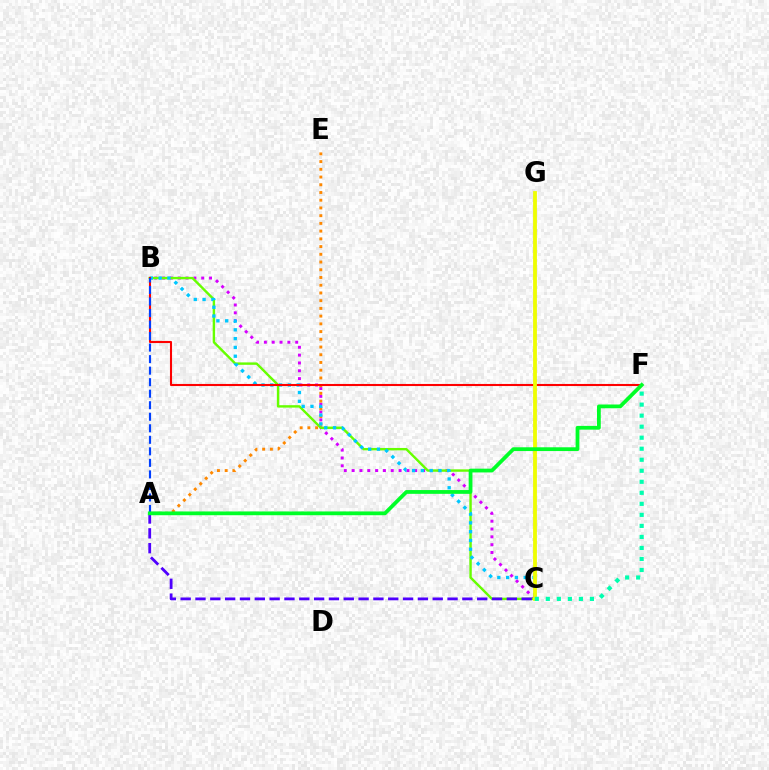{('B', 'C'): [{'color': '#d600ff', 'line_style': 'dotted', 'thickness': 2.13}, {'color': '#66ff00', 'line_style': 'solid', 'thickness': 1.74}, {'color': '#00c7ff', 'line_style': 'dotted', 'thickness': 2.39}], ('A', 'E'): [{'color': '#ff8800', 'line_style': 'dotted', 'thickness': 2.1}], ('C', 'G'): [{'color': '#ff00a0', 'line_style': 'solid', 'thickness': 1.59}, {'color': '#eeff00', 'line_style': 'solid', 'thickness': 2.71}], ('B', 'F'): [{'color': '#ff0000', 'line_style': 'solid', 'thickness': 1.5}], ('A', 'B'): [{'color': '#003fff', 'line_style': 'dashed', 'thickness': 1.57}], ('A', 'C'): [{'color': '#4f00ff', 'line_style': 'dashed', 'thickness': 2.01}], ('C', 'F'): [{'color': '#00ffaf', 'line_style': 'dotted', 'thickness': 2.99}], ('A', 'F'): [{'color': '#00ff27', 'line_style': 'solid', 'thickness': 2.72}]}